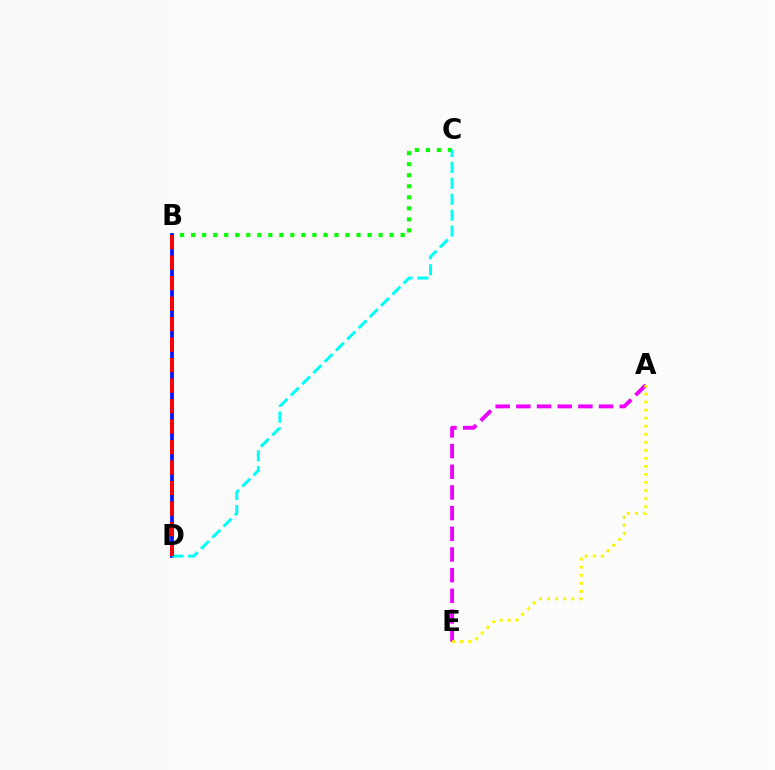{('B', 'C'): [{'color': '#08ff00', 'line_style': 'dotted', 'thickness': 3.0}], ('B', 'D'): [{'color': '#0010ff', 'line_style': 'solid', 'thickness': 2.7}, {'color': '#ff0000', 'line_style': 'dashed', 'thickness': 2.78}], ('A', 'E'): [{'color': '#ee00ff', 'line_style': 'dashed', 'thickness': 2.81}, {'color': '#fcf500', 'line_style': 'dotted', 'thickness': 2.18}], ('C', 'D'): [{'color': '#00fff6', 'line_style': 'dashed', 'thickness': 2.16}]}